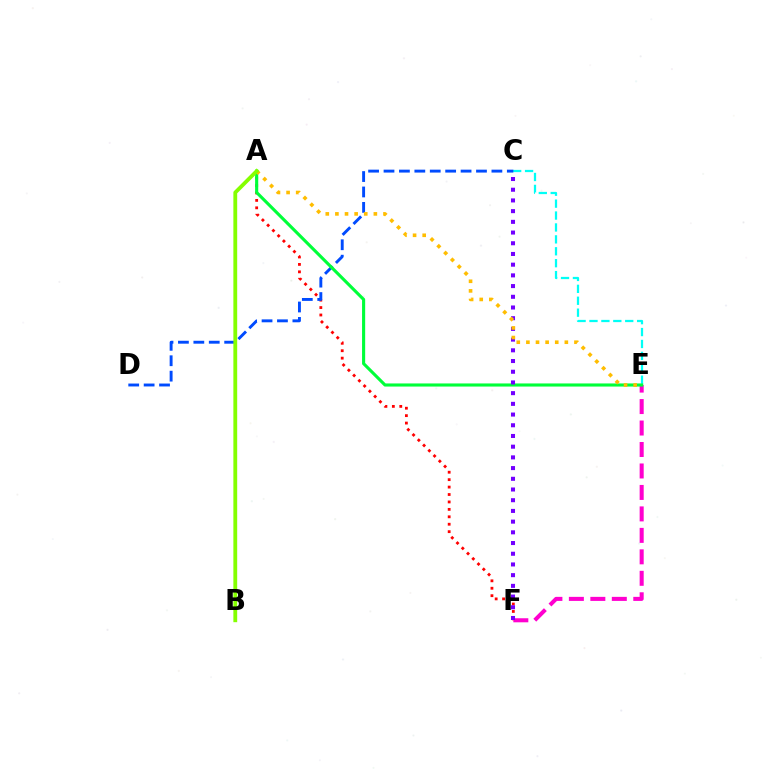{('A', 'F'): [{'color': '#ff0000', 'line_style': 'dotted', 'thickness': 2.02}], ('C', 'E'): [{'color': '#00fff6', 'line_style': 'dashed', 'thickness': 1.62}], ('C', 'D'): [{'color': '#004bff', 'line_style': 'dashed', 'thickness': 2.09}], ('E', 'F'): [{'color': '#ff00cf', 'line_style': 'dashed', 'thickness': 2.92}], ('A', 'E'): [{'color': '#00ff39', 'line_style': 'solid', 'thickness': 2.24}, {'color': '#ffbd00', 'line_style': 'dotted', 'thickness': 2.61}], ('C', 'F'): [{'color': '#7200ff', 'line_style': 'dotted', 'thickness': 2.91}], ('A', 'B'): [{'color': '#84ff00', 'line_style': 'solid', 'thickness': 2.75}]}